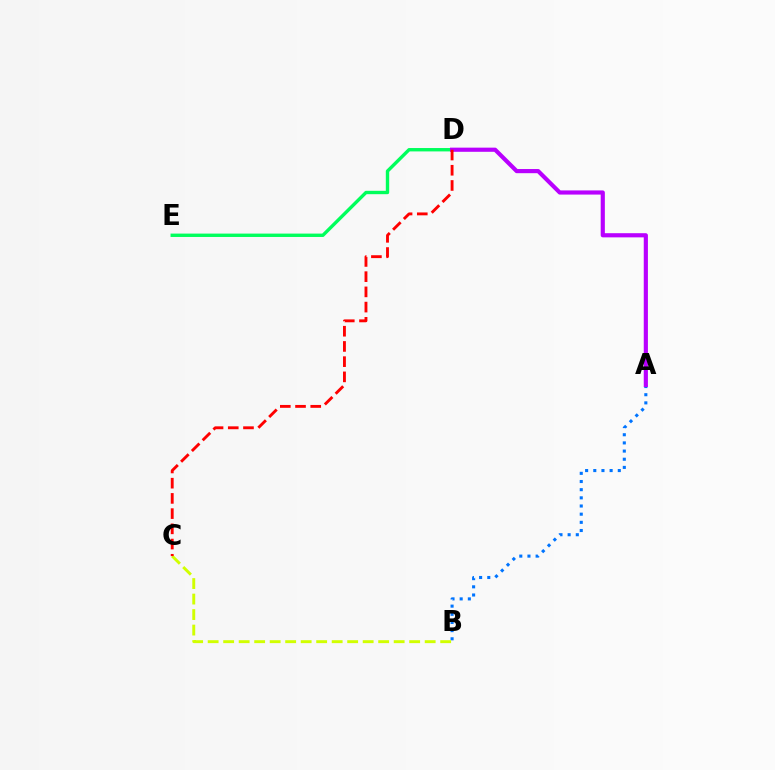{('A', 'B'): [{'color': '#0074ff', 'line_style': 'dotted', 'thickness': 2.22}], ('B', 'C'): [{'color': '#d1ff00', 'line_style': 'dashed', 'thickness': 2.11}], ('D', 'E'): [{'color': '#00ff5c', 'line_style': 'solid', 'thickness': 2.43}], ('A', 'D'): [{'color': '#b900ff', 'line_style': 'solid', 'thickness': 2.99}], ('C', 'D'): [{'color': '#ff0000', 'line_style': 'dashed', 'thickness': 2.07}]}